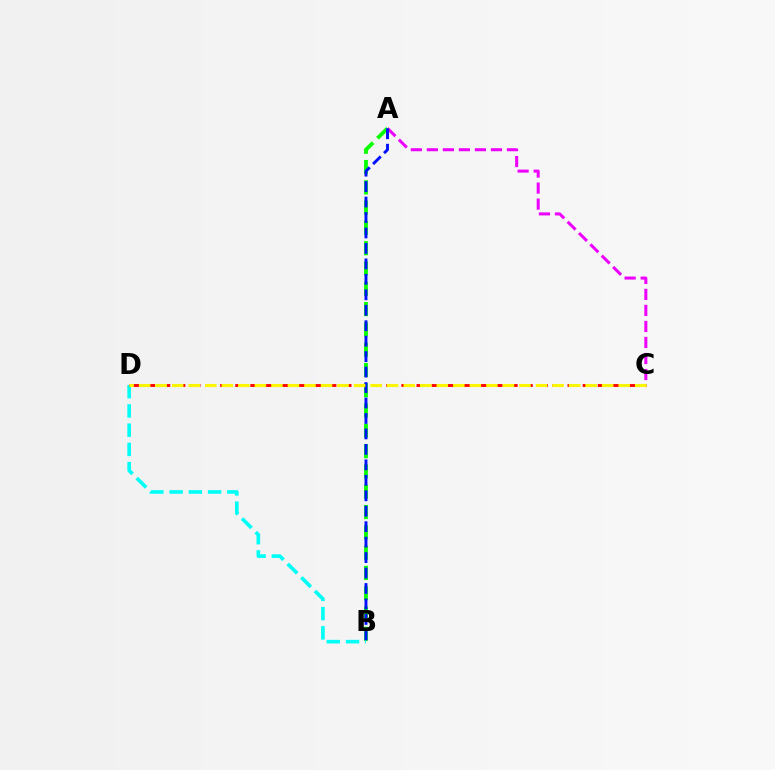{('A', 'C'): [{'color': '#ee00ff', 'line_style': 'dashed', 'thickness': 2.18}], ('A', 'B'): [{'color': '#08ff00', 'line_style': 'dashed', 'thickness': 2.76}, {'color': '#0010ff', 'line_style': 'dashed', 'thickness': 2.1}], ('B', 'D'): [{'color': '#00fff6', 'line_style': 'dashed', 'thickness': 2.61}], ('C', 'D'): [{'color': '#ff0000', 'line_style': 'dashed', 'thickness': 2.05}, {'color': '#fcf500', 'line_style': 'dashed', 'thickness': 2.25}]}